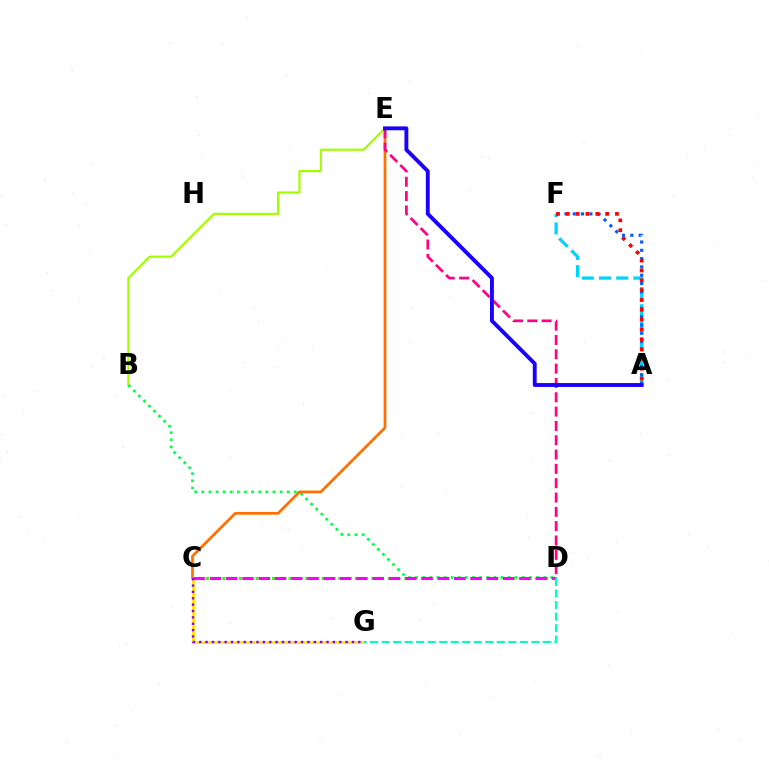{('C', 'G'): [{'color': '#ffe600', 'line_style': 'solid', 'thickness': 2.03}, {'color': '#8a00ff', 'line_style': 'dotted', 'thickness': 1.73}], ('B', 'E'): [{'color': '#a2ff00', 'line_style': 'solid', 'thickness': 1.58}], ('A', 'F'): [{'color': '#00d3ff', 'line_style': 'dashed', 'thickness': 2.34}, {'color': '#005dff', 'line_style': 'dotted', 'thickness': 2.25}, {'color': '#ff0000', 'line_style': 'dotted', 'thickness': 2.67}], ('B', 'D'): [{'color': '#00ff45', 'line_style': 'dotted', 'thickness': 1.93}], ('C', 'D'): [{'color': '#31ff00', 'line_style': 'dotted', 'thickness': 2.25}, {'color': '#fa00f9', 'line_style': 'dashed', 'thickness': 2.21}], ('C', 'E'): [{'color': '#ff7000', 'line_style': 'solid', 'thickness': 1.97}], ('D', 'E'): [{'color': '#ff0088', 'line_style': 'dashed', 'thickness': 1.95}], ('D', 'G'): [{'color': '#00ffbb', 'line_style': 'dashed', 'thickness': 1.57}], ('A', 'E'): [{'color': '#1900ff', 'line_style': 'solid', 'thickness': 2.79}]}